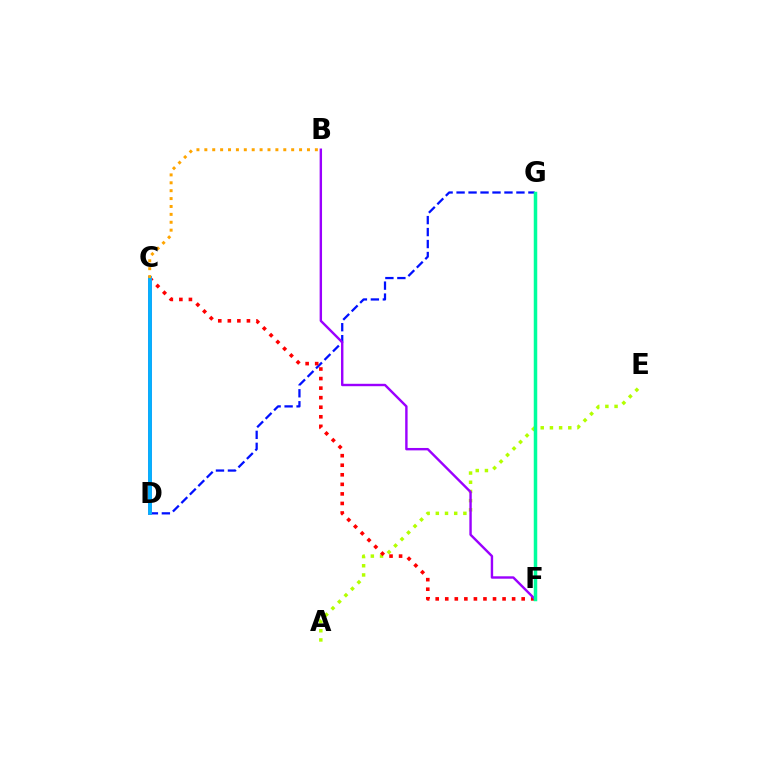{('D', 'G'): [{'color': '#0010ff', 'line_style': 'dashed', 'thickness': 1.63}], ('A', 'E'): [{'color': '#b3ff00', 'line_style': 'dotted', 'thickness': 2.5}], ('C', 'D'): [{'color': '#08ff00', 'line_style': 'dotted', 'thickness': 1.76}, {'color': '#ff00bd', 'line_style': 'solid', 'thickness': 2.87}, {'color': '#00b5ff', 'line_style': 'solid', 'thickness': 2.76}], ('C', 'F'): [{'color': '#ff0000', 'line_style': 'dotted', 'thickness': 2.6}], ('B', 'F'): [{'color': '#9b00ff', 'line_style': 'solid', 'thickness': 1.73}], ('F', 'G'): [{'color': '#00ff9d', 'line_style': 'solid', 'thickness': 2.52}], ('B', 'C'): [{'color': '#ffa500', 'line_style': 'dotted', 'thickness': 2.15}]}